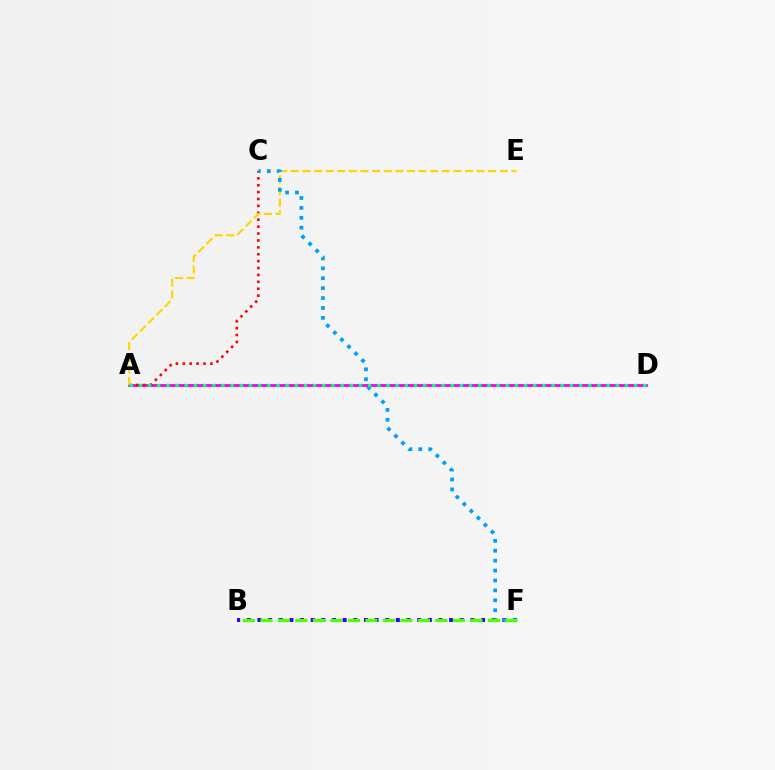{('A', 'D'): [{'color': '#ff00ed', 'line_style': 'solid', 'thickness': 2.06}, {'color': '#00ff86', 'line_style': 'dotted', 'thickness': 2.49}], ('A', 'C'): [{'color': '#ff0000', 'line_style': 'dotted', 'thickness': 1.88}], ('A', 'E'): [{'color': '#ffd500', 'line_style': 'dashed', 'thickness': 1.58}], ('B', 'F'): [{'color': '#3700ff', 'line_style': 'dotted', 'thickness': 2.89}, {'color': '#4fff00', 'line_style': 'dashed', 'thickness': 2.38}], ('C', 'F'): [{'color': '#009eff', 'line_style': 'dotted', 'thickness': 2.69}]}